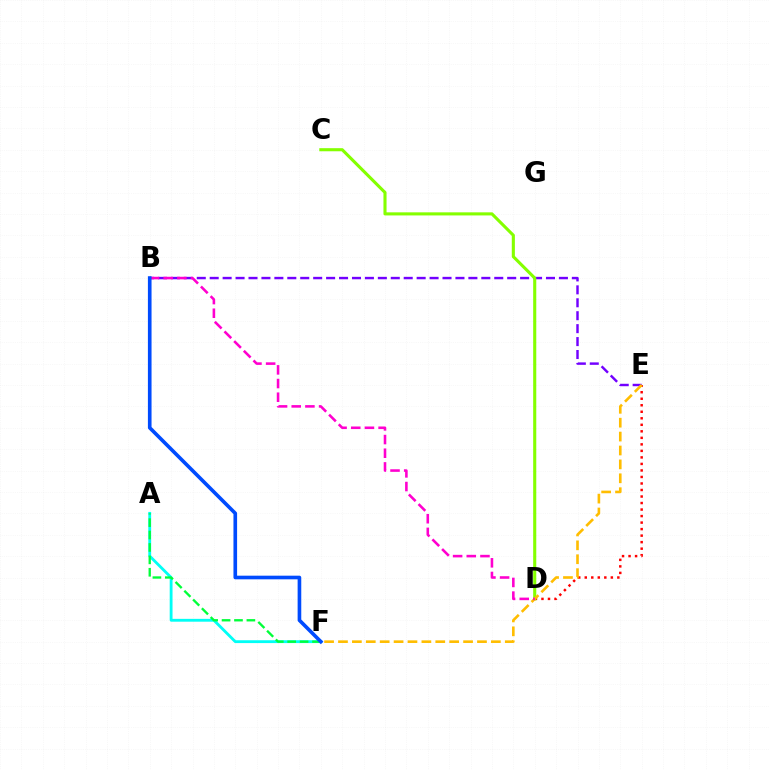{('A', 'F'): [{'color': '#00fff6', 'line_style': 'solid', 'thickness': 2.04}, {'color': '#00ff39', 'line_style': 'dashed', 'thickness': 1.69}], ('B', 'E'): [{'color': '#7200ff', 'line_style': 'dashed', 'thickness': 1.76}], ('D', 'E'): [{'color': '#ff0000', 'line_style': 'dotted', 'thickness': 1.77}], ('C', 'D'): [{'color': '#84ff00', 'line_style': 'solid', 'thickness': 2.23}], ('E', 'F'): [{'color': '#ffbd00', 'line_style': 'dashed', 'thickness': 1.89}], ('B', 'D'): [{'color': '#ff00cf', 'line_style': 'dashed', 'thickness': 1.86}], ('B', 'F'): [{'color': '#004bff', 'line_style': 'solid', 'thickness': 2.62}]}